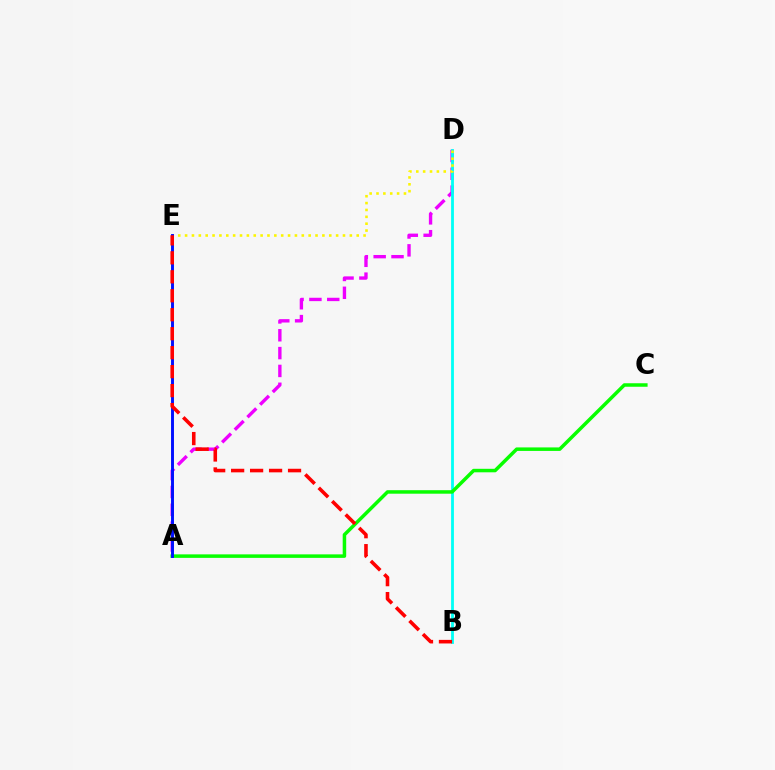{('A', 'D'): [{'color': '#ee00ff', 'line_style': 'dashed', 'thickness': 2.42}], ('B', 'D'): [{'color': '#00fff6', 'line_style': 'solid', 'thickness': 2.03}], ('A', 'C'): [{'color': '#08ff00', 'line_style': 'solid', 'thickness': 2.52}], ('D', 'E'): [{'color': '#fcf500', 'line_style': 'dotted', 'thickness': 1.87}], ('A', 'E'): [{'color': '#0010ff', 'line_style': 'solid', 'thickness': 2.11}], ('B', 'E'): [{'color': '#ff0000', 'line_style': 'dashed', 'thickness': 2.58}]}